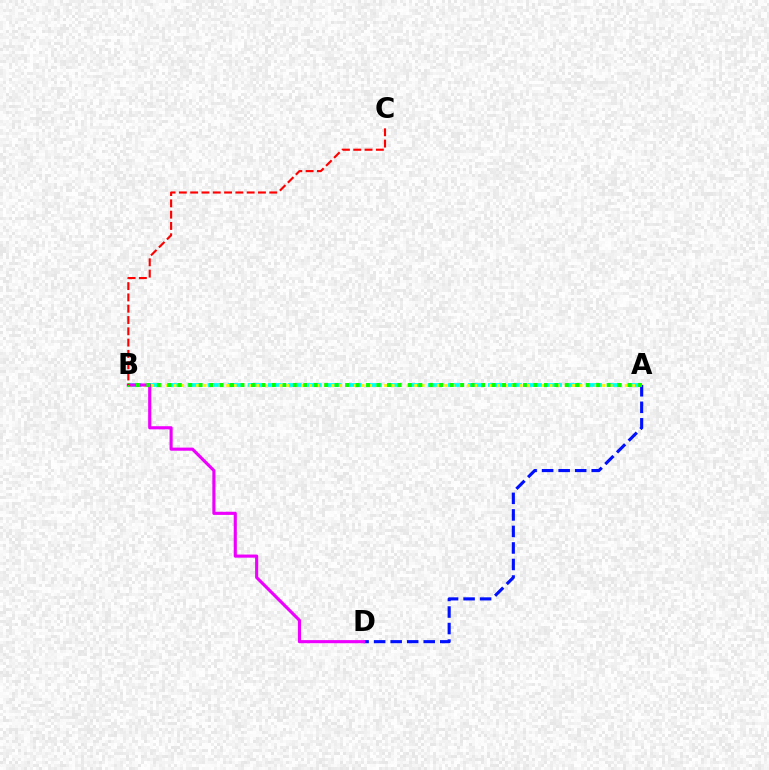{('A', 'B'): [{'color': '#00fff6', 'line_style': 'dashed', 'thickness': 2.72}, {'color': '#fcf500', 'line_style': 'dotted', 'thickness': 2.04}, {'color': '#08ff00', 'line_style': 'dotted', 'thickness': 2.84}], ('A', 'D'): [{'color': '#0010ff', 'line_style': 'dashed', 'thickness': 2.25}], ('B', 'D'): [{'color': '#ee00ff', 'line_style': 'solid', 'thickness': 2.25}], ('B', 'C'): [{'color': '#ff0000', 'line_style': 'dashed', 'thickness': 1.54}]}